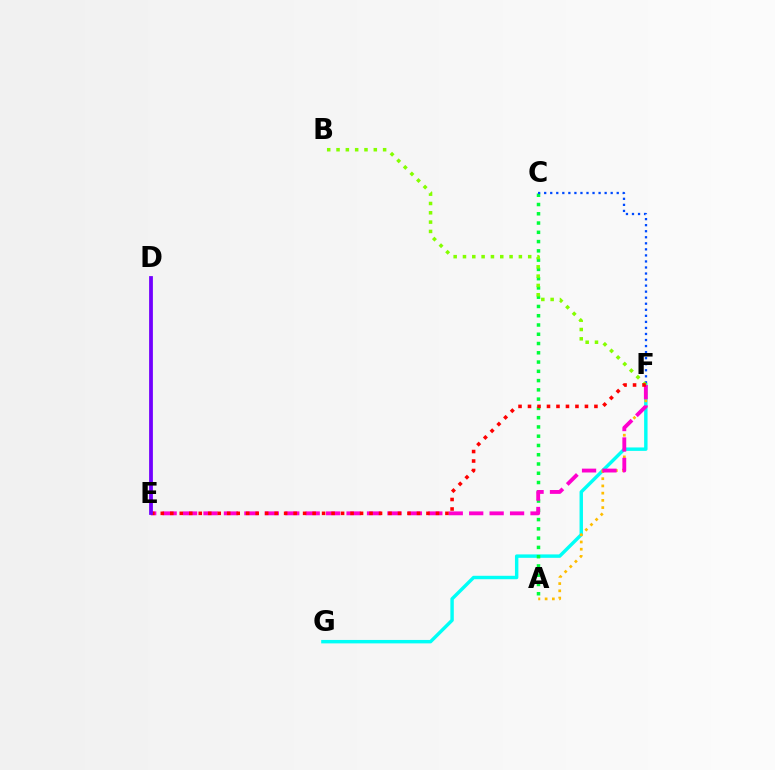{('F', 'G'): [{'color': '#00fff6', 'line_style': 'solid', 'thickness': 2.47}], ('A', 'C'): [{'color': '#00ff39', 'line_style': 'dotted', 'thickness': 2.52}], ('A', 'F'): [{'color': '#ffbd00', 'line_style': 'dotted', 'thickness': 1.96}], ('C', 'F'): [{'color': '#004bff', 'line_style': 'dotted', 'thickness': 1.64}], ('E', 'F'): [{'color': '#ff00cf', 'line_style': 'dashed', 'thickness': 2.78}, {'color': '#ff0000', 'line_style': 'dotted', 'thickness': 2.58}], ('B', 'F'): [{'color': '#84ff00', 'line_style': 'dotted', 'thickness': 2.53}], ('D', 'E'): [{'color': '#7200ff', 'line_style': 'solid', 'thickness': 2.72}]}